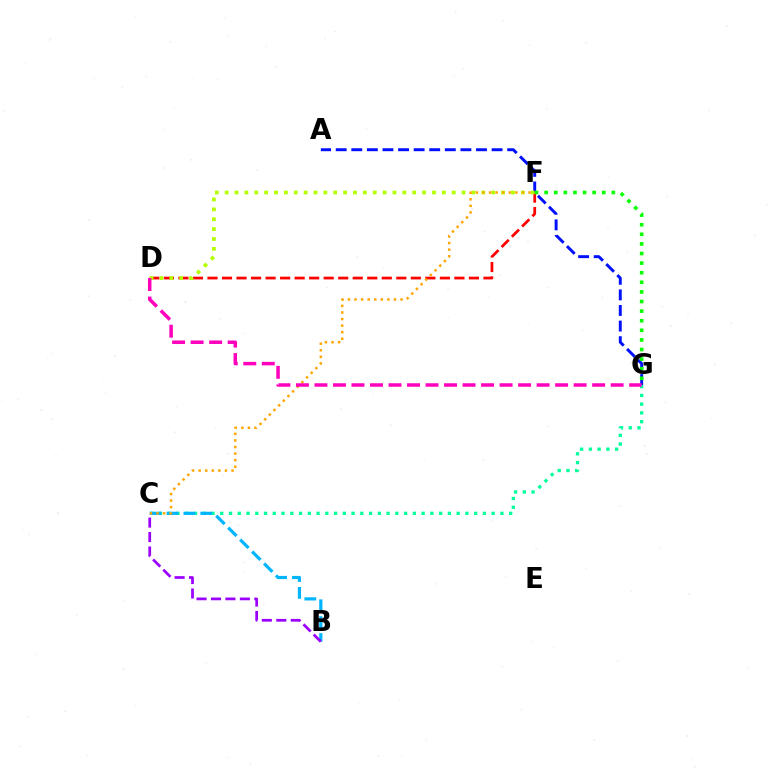{('D', 'F'): [{'color': '#ff0000', 'line_style': 'dashed', 'thickness': 1.97}, {'color': '#b3ff00', 'line_style': 'dotted', 'thickness': 2.68}], ('A', 'G'): [{'color': '#0010ff', 'line_style': 'dashed', 'thickness': 2.12}], ('C', 'G'): [{'color': '#00ff9d', 'line_style': 'dotted', 'thickness': 2.38}], ('B', 'C'): [{'color': '#00b5ff', 'line_style': 'dashed', 'thickness': 2.29}, {'color': '#9b00ff', 'line_style': 'dashed', 'thickness': 1.96}], ('C', 'F'): [{'color': '#ffa500', 'line_style': 'dotted', 'thickness': 1.79}], ('D', 'G'): [{'color': '#ff00bd', 'line_style': 'dashed', 'thickness': 2.51}], ('F', 'G'): [{'color': '#08ff00', 'line_style': 'dotted', 'thickness': 2.61}]}